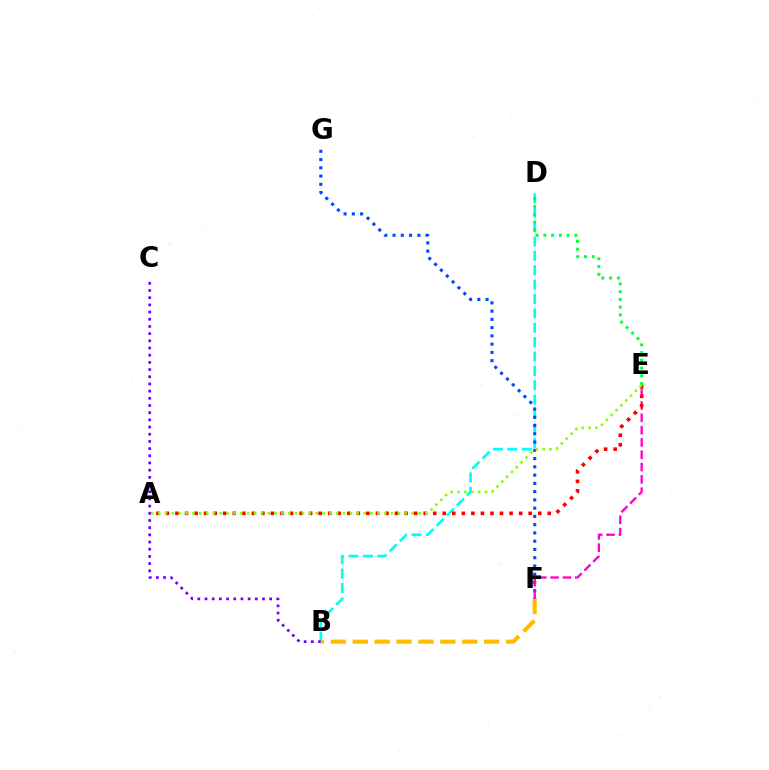{('B', 'D'): [{'color': '#00fff6', 'line_style': 'dashed', 'thickness': 1.95}], ('D', 'E'): [{'color': '#00ff39', 'line_style': 'dotted', 'thickness': 2.11}], ('F', 'G'): [{'color': '#004bff', 'line_style': 'dotted', 'thickness': 2.24}], ('E', 'F'): [{'color': '#ff00cf', 'line_style': 'dashed', 'thickness': 1.67}], ('B', 'C'): [{'color': '#7200ff', 'line_style': 'dotted', 'thickness': 1.95}], ('A', 'E'): [{'color': '#ff0000', 'line_style': 'dotted', 'thickness': 2.59}, {'color': '#84ff00', 'line_style': 'dotted', 'thickness': 1.86}], ('B', 'F'): [{'color': '#ffbd00', 'line_style': 'dashed', 'thickness': 2.97}]}